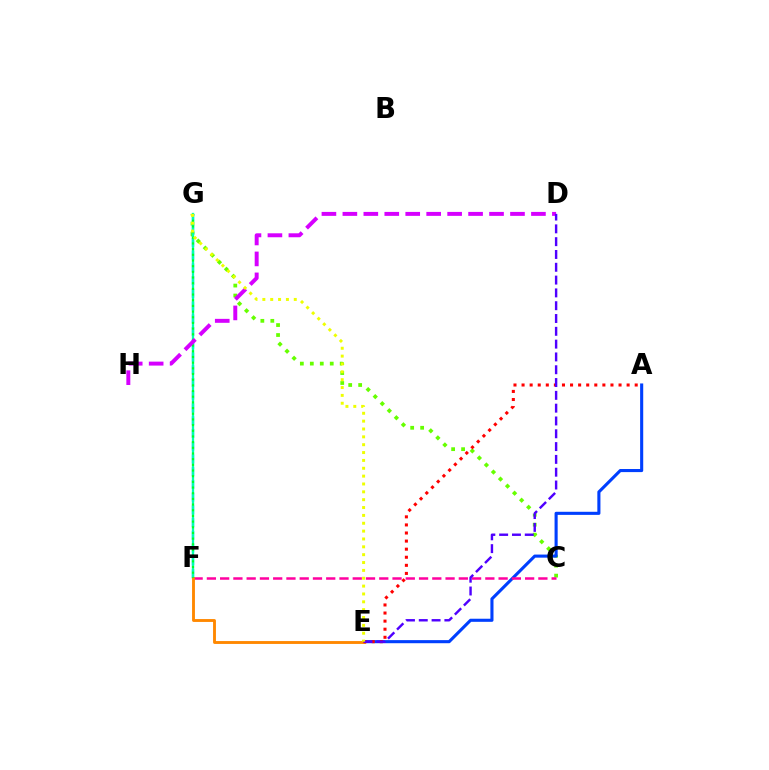{('C', 'G'): [{'color': '#66ff00', 'line_style': 'dotted', 'thickness': 2.71}], ('A', 'E'): [{'color': '#003fff', 'line_style': 'solid', 'thickness': 2.23}, {'color': '#ff0000', 'line_style': 'dotted', 'thickness': 2.2}], ('F', 'G'): [{'color': '#00c7ff', 'line_style': 'dashed', 'thickness': 1.73}, {'color': '#00ffaf', 'line_style': 'solid', 'thickness': 1.65}, {'color': '#00ff27', 'line_style': 'dotted', 'thickness': 1.54}], ('C', 'F'): [{'color': '#ff00a0', 'line_style': 'dashed', 'thickness': 1.8}], ('E', 'F'): [{'color': '#ff8800', 'line_style': 'solid', 'thickness': 2.07}], ('D', 'H'): [{'color': '#d600ff', 'line_style': 'dashed', 'thickness': 2.85}], ('D', 'E'): [{'color': '#4f00ff', 'line_style': 'dashed', 'thickness': 1.74}], ('E', 'G'): [{'color': '#eeff00', 'line_style': 'dotted', 'thickness': 2.13}]}